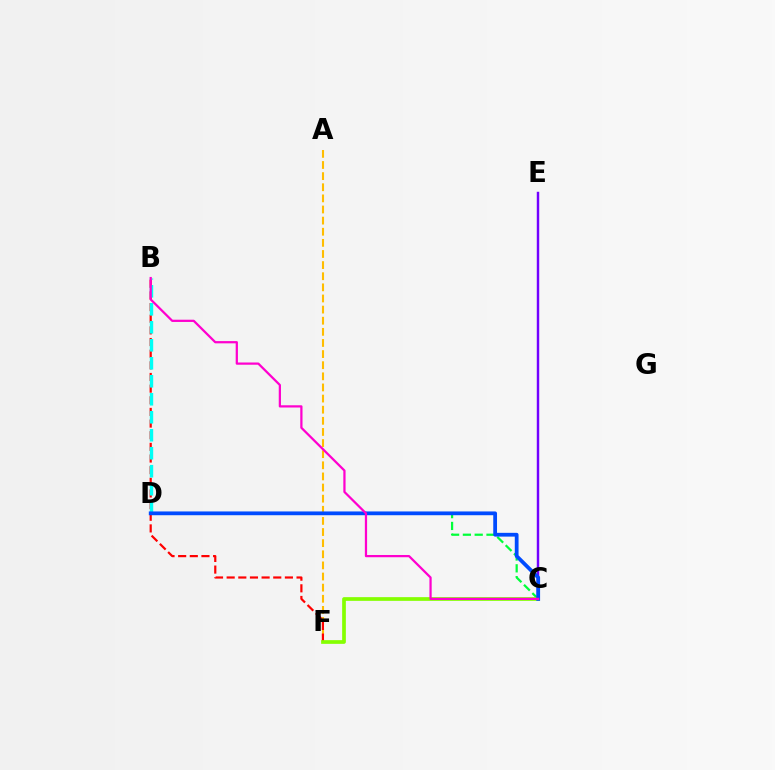{('C', 'D'): [{'color': '#00ff39', 'line_style': 'dashed', 'thickness': 1.6}, {'color': '#004bff', 'line_style': 'solid', 'thickness': 2.72}], ('A', 'F'): [{'color': '#ffbd00', 'line_style': 'dashed', 'thickness': 1.51}], ('B', 'F'): [{'color': '#ff0000', 'line_style': 'dashed', 'thickness': 1.58}], ('C', 'E'): [{'color': '#7200ff', 'line_style': 'solid', 'thickness': 1.76}], ('C', 'F'): [{'color': '#84ff00', 'line_style': 'solid', 'thickness': 2.66}], ('B', 'D'): [{'color': '#00fff6', 'line_style': 'dashed', 'thickness': 2.44}], ('B', 'C'): [{'color': '#ff00cf', 'line_style': 'solid', 'thickness': 1.61}]}